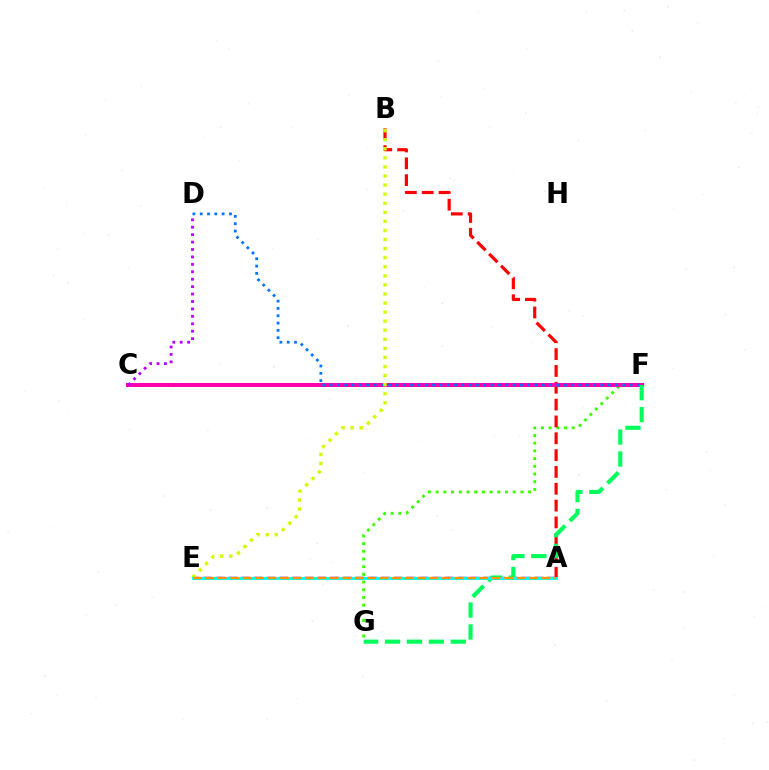{('A', 'E'): [{'color': '#2500ff', 'line_style': 'dashed', 'thickness': 1.73}, {'color': '#00fff6', 'line_style': 'solid', 'thickness': 2.12}, {'color': '#ff9400', 'line_style': 'dashed', 'thickness': 1.69}], ('F', 'G'): [{'color': '#3dff00', 'line_style': 'dotted', 'thickness': 2.09}, {'color': '#00ff5c', 'line_style': 'dashed', 'thickness': 2.98}], ('A', 'B'): [{'color': '#ff0000', 'line_style': 'dashed', 'thickness': 2.29}], ('C', 'F'): [{'color': '#ff00ac', 'line_style': 'solid', 'thickness': 2.88}], ('D', 'F'): [{'color': '#0074ff', 'line_style': 'dotted', 'thickness': 1.99}], ('B', 'E'): [{'color': '#d1ff00', 'line_style': 'dotted', 'thickness': 2.46}], ('C', 'D'): [{'color': '#b900ff', 'line_style': 'dotted', 'thickness': 2.02}]}